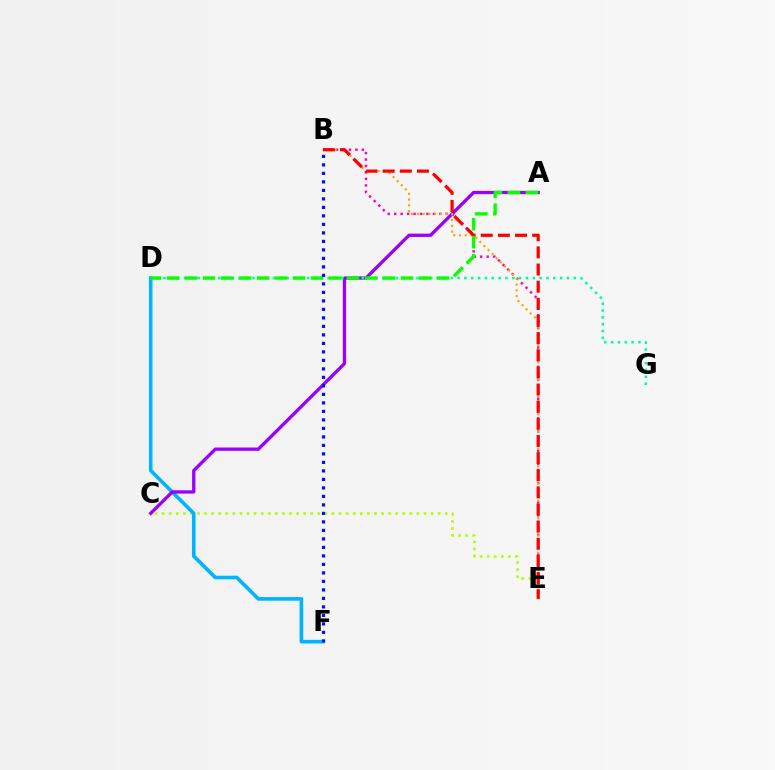{('B', 'E'): [{'color': '#ff00bd', 'line_style': 'dotted', 'thickness': 1.75}, {'color': '#ffa500', 'line_style': 'dotted', 'thickness': 1.57}, {'color': '#ff0000', 'line_style': 'dashed', 'thickness': 2.33}], ('C', 'E'): [{'color': '#b3ff00', 'line_style': 'dotted', 'thickness': 1.92}], ('D', 'F'): [{'color': '#00b5ff', 'line_style': 'solid', 'thickness': 2.61}], ('A', 'C'): [{'color': '#9b00ff', 'line_style': 'solid', 'thickness': 2.38}], ('D', 'G'): [{'color': '#00ff9d', 'line_style': 'dotted', 'thickness': 1.86}], ('A', 'D'): [{'color': '#08ff00', 'line_style': 'dashed', 'thickness': 2.44}], ('B', 'F'): [{'color': '#0010ff', 'line_style': 'dotted', 'thickness': 2.31}]}